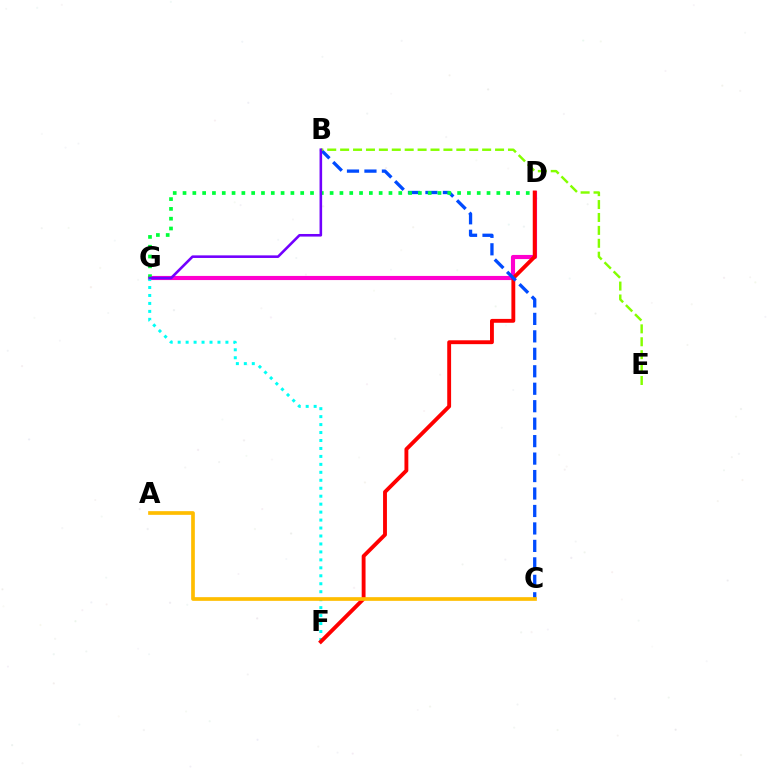{('D', 'G'): [{'color': '#ff00cf', 'line_style': 'solid', 'thickness': 2.97}, {'color': '#00ff39', 'line_style': 'dotted', 'thickness': 2.66}], ('F', 'G'): [{'color': '#00fff6', 'line_style': 'dotted', 'thickness': 2.16}], ('D', 'F'): [{'color': '#ff0000', 'line_style': 'solid', 'thickness': 2.78}], ('B', 'C'): [{'color': '#004bff', 'line_style': 'dashed', 'thickness': 2.37}], ('A', 'C'): [{'color': '#ffbd00', 'line_style': 'solid', 'thickness': 2.65}], ('B', 'E'): [{'color': '#84ff00', 'line_style': 'dashed', 'thickness': 1.75}], ('B', 'G'): [{'color': '#7200ff', 'line_style': 'solid', 'thickness': 1.87}]}